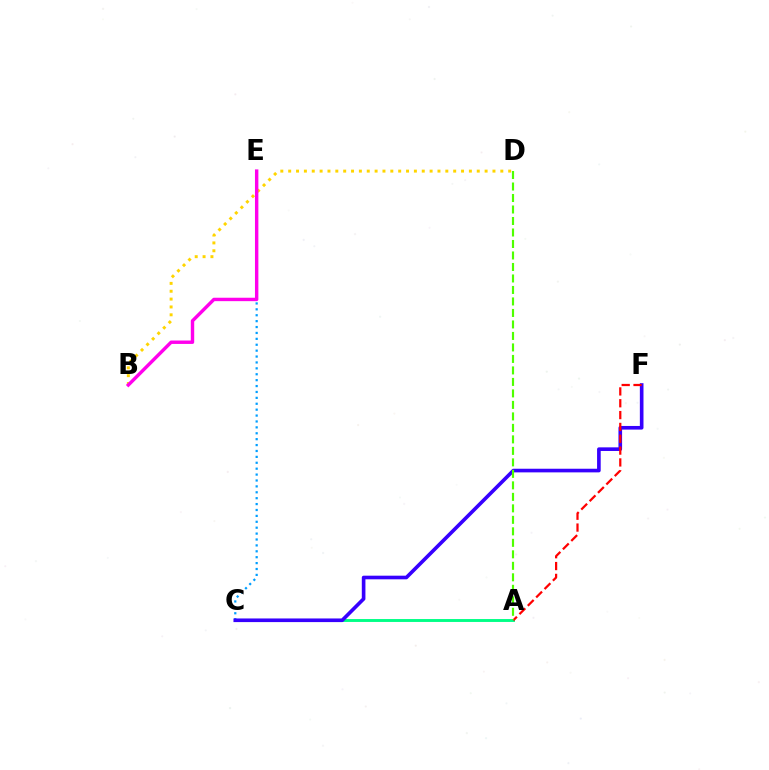{('C', 'E'): [{'color': '#009eff', 'line_style': 'dotted', 'thickness': 1.6}], ('A', 'C'): [{'color': '#00ff86', 'line_style': 'solid', 'thickness': 2.09}], ('B', 'D'): [{'color': '#ffd500', 'line_style': 'dotted', 'thickness': 2.13}], ('B', 'E'): [{'color': '#ff00ed', 'line_style': 'solid', 'thickness': 2.46}], ('C', 'F'): [{'color': '#3700ff', 'line_style': 'solid', 'thickness': 2.61}], ('A', 'F'): [{'color': '#ff0000', 'line_style': 'dashed', 'thickness': 1.61}], ('A', 'D'): [{'color': '#4fff00', 'line_style': 'dashed', 'thickness': 1.56}]}